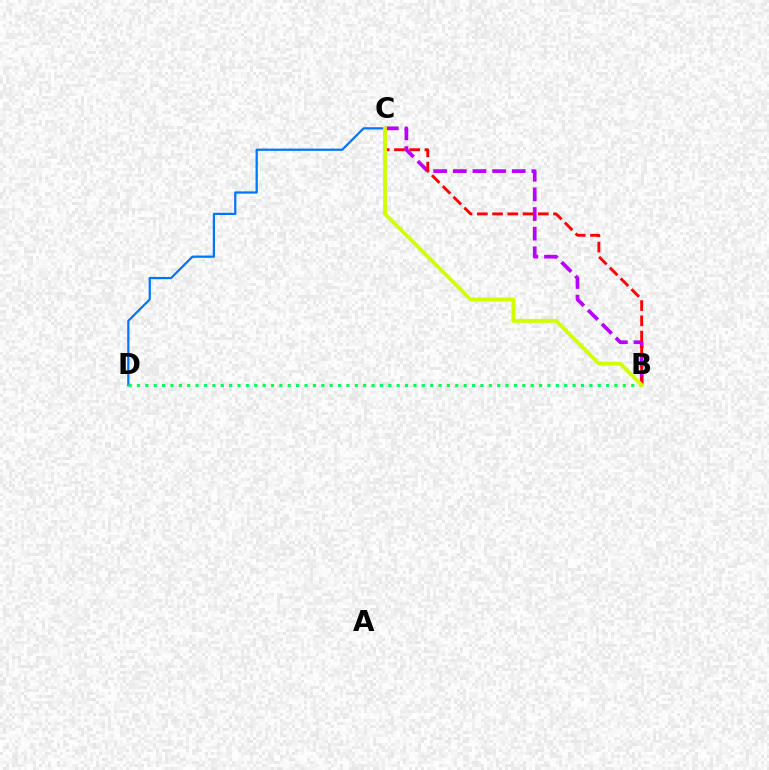{('C', 'D'): [{'color': '#0074ff', 'line_style': 'solid', 'thickness': 1.59}], ('B', 'C'): [{'color': '#b900ff', 'line_style': 'dashed', 'thickness': 2.67}, {'color': '#ff0000', 'line_style': 'dashed', 'thickness': 2.07}, {'color': '#d1ff00', 'line_style': 'solid', 'thickness': 2.78}], ('B', 'D'): [{'color': '#00ff5c', 'line_style': 'dotted', 'thickness': 2.28}]}